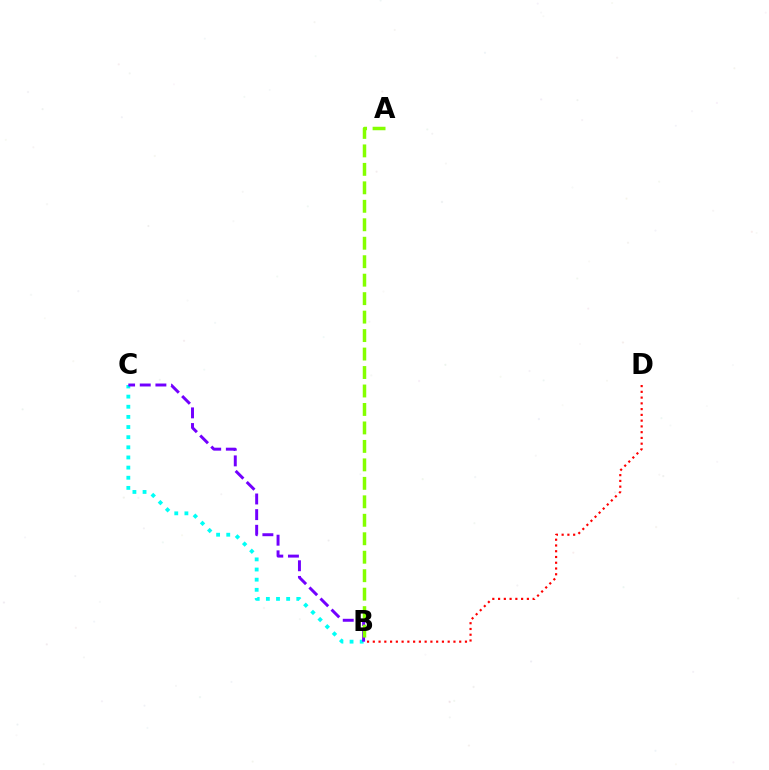{('B', 'C'): [{'color': '#00fff6', 'line_style': 'dotted', 'thickness': 2.76}, {'color': '#7200ff', 'line_style': 'dashed', 'thickness': 2.13}], ('B', 'D'): [{'color': '#ff0000', 'line_style': 'dotted', 'thickness': 1.56}], ('A', 'B'): [{'color': '#84ff00', 'line_style': 'dashed', 'thickness': 2.51}]}